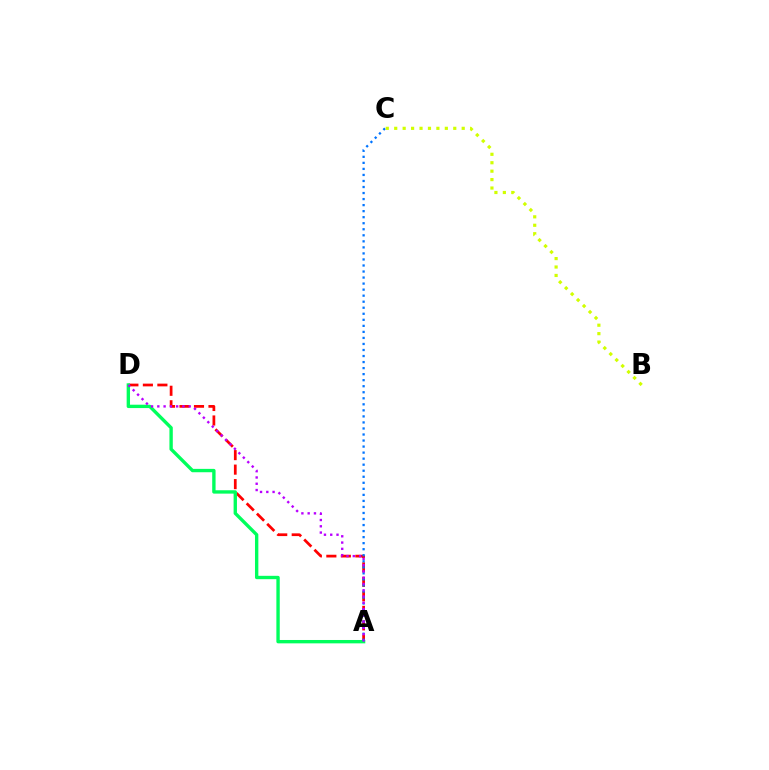{('A', 'D'): [{'color': '#ff0000', 'line_style': 'dashed', 'thickness': 1.97}, {'color': '#00ff5c', 'line_style': 'solid', 'thickness': 2.42}, {'color': '#b900ff', 'line_style': 'dotted', 'thickness': 1.71}], ('A', 'C'): [{'color': '#0074ff', 'line_style': 'dotted', 'thickness': 1.64}], ('B', 'C'): [{'color': '#d1ff00', 'line_style': 'dotted', 'thickness': 2.29}]}